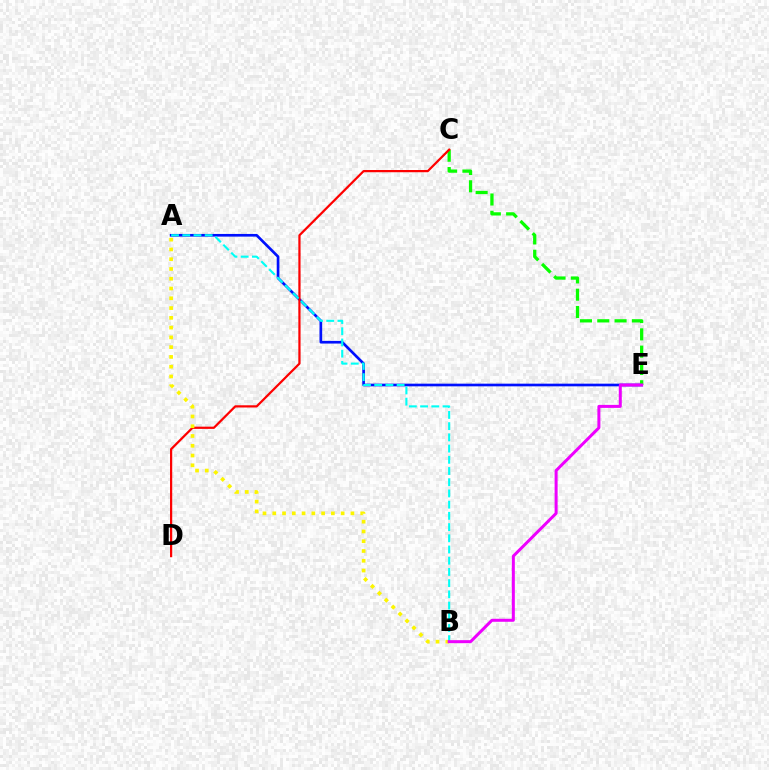{('A', 'E'): [{'color': '#0010ff', 'line_style': 'solid', 'thickness': 1.93}], ('C', 'E'): [{'color': '#08ff00', 'line_style': 'dashed', 'thickness': 2.35}], ('C', 'D'): [{'color': '#ff0000', 'line_style': 'solid', 'thickness': 1.6}], ('A', 'B'): [{'color': '#fcf500', 'line_style': 'dotted', 'thickness': 2.65}, {'color': '#00fff6', 'line_style': 'dashed', 'thickness': 1.52}], ('B', 'E'): [{'color': '#ee00ff', 'line_style': 'solid', 'thickness': 2.16}]}